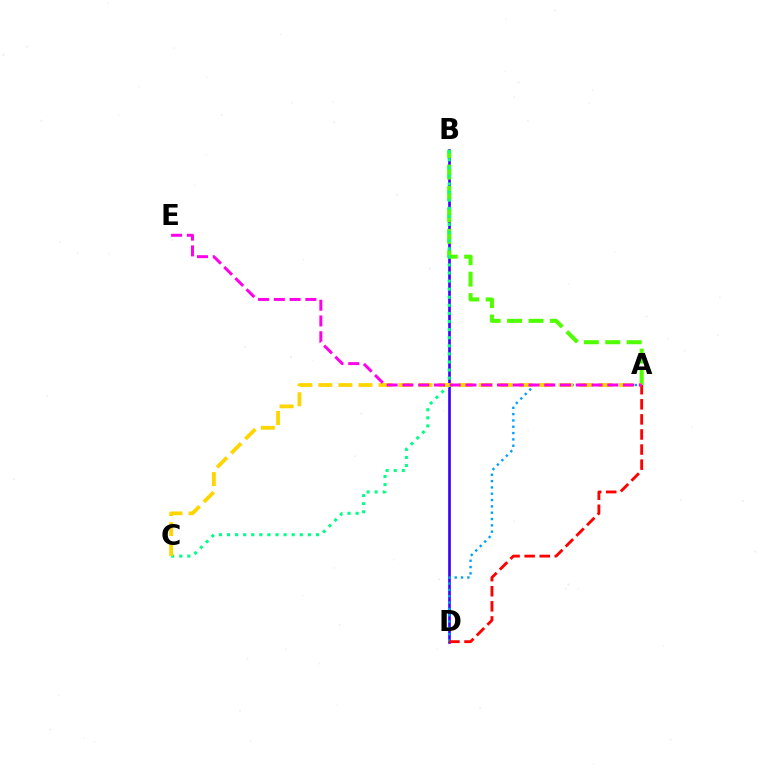{('B', 'D'): [{'color': '#3700ff', 'line_style': 'solid', 'thickness': 1.9}], ('A', 'B'): [{'color': '#4fff00', 'line_style': 'dashed', 'thickness': 2.91}], ('A', 'D'): [{'color': '#009eff', 'line_style': 'dotted', 'thickness': 1.72}, {'color': '#ff0000', 'line_style': 'dashed', 'thickness': 2.05}], ('B', 'C'): [{'color': '#00ff86', 'line_style': 'dotted', 'thickness': 2.2}], ('A', 'C'): [{'color': '#ffd500', 'line_style': 'dashed', 'thickness': 2.72}], ('A', 'E'): [{'color': '#ff00ed', 'line_style': 'dashed', 'thickness': 2.14}]}